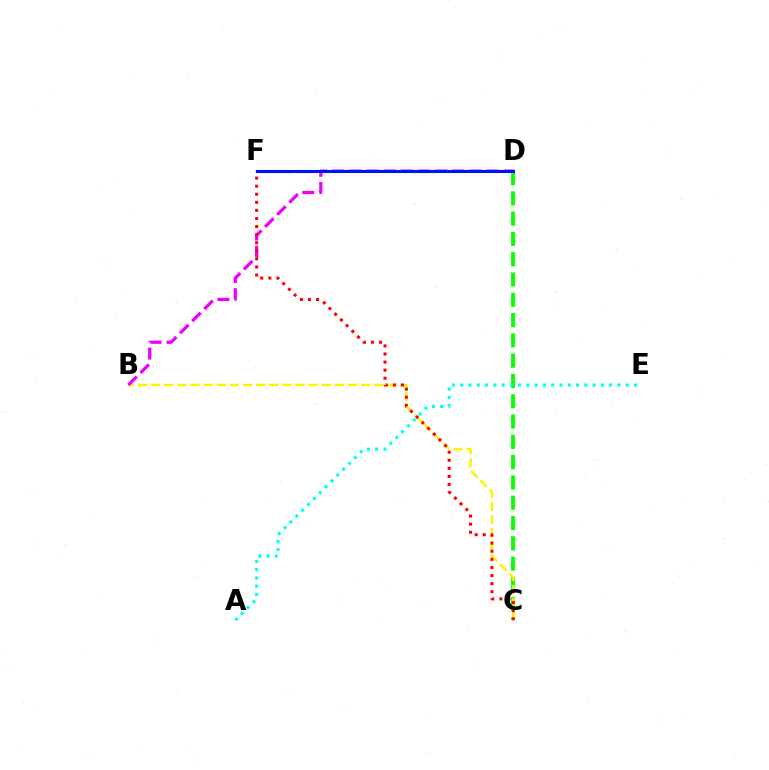{('C', 'D'): [{'color': '#08ff00', 'line_style': 'dashed', 'thickness': 2.76}], ('B', 'C'): [{'color': '#fcf500', 'line_style': 'dashed', 'thickness': 1.78}], ('B', 'D'): [{'color': '#ee00ff', 'line_style': 'dashed', 'thickness': 2.33}], ('D', 'F'): [{'color': '#0010ff', 'line_style': 'solid', 'thickness': 2.23}], ('C', 'F'): [{'color': '#ff0000', 'line_style': 'dotted', 'thickness': 2.2}], ('A', 'E'): [{'color': '#00fff6', 'line_style': 'dotted', 'thickness': 2.25}]}